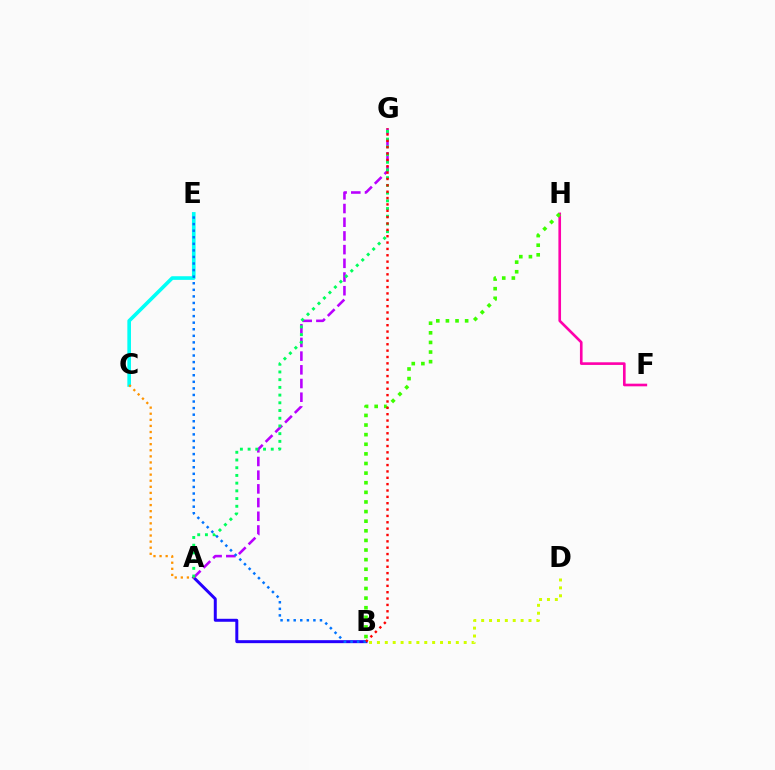{('F', 'H'): [{'color': '#ff00ac', 'line_style': 'solid', 'thickness': 1.9}], ('B', 'H'): [{'color': '#3dff00', 'line_style': 'dotted', 'thickness': 2.61}], ('B', 'D'): [{'color': '#d1ff00', 'line_style': 'dotted', 'thickness': 2.14}], ('A', 'B'): [{'color': '#2500ff', 'line_style': 'solid', 'thickness': 2.14}], ('C', 'E'): [{'color': '#00fff6', 'line_style': 'solid', 'thickness': 2.62}], ('A', 'C'): [{'color': '#ff9400', 'line_style': 'dotted', 'thickness': 1.65}], ('A', 'G'): [{'color': '#b900ff', 'line_style': 'dashed', 'thickness': 1.86}, {'color': '#00ff5c', 'line_style': 'dotted', 'thickness': 2.1}], ('B', 'E'): [{'color': '#0074ff', 'line_style': 'dotted', 'thickness': 1.79}], ('B', 'G'): [{'color': '#ff0000', 'line_style': 'dotted', 'thickness': 1.73}]}